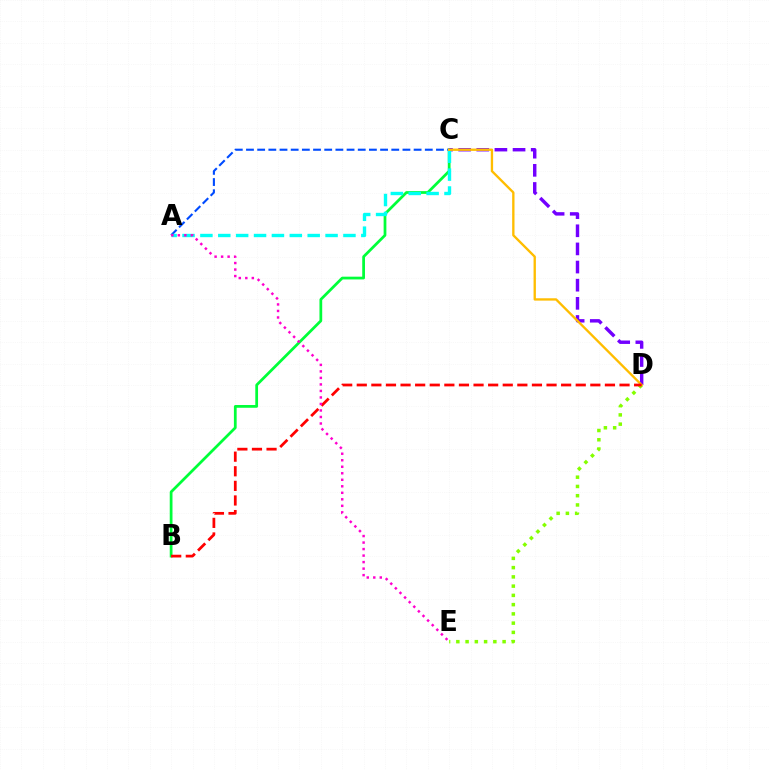{('D', 'E'): [{'color': '#84ff00', 'line_style': 'dotted', 'thickness': 2.51}], ('B', 'C'): [{'color': '#00ff39', 'line_style': 'solid', 'thickness': 1.98}], ('A', 'C'): [{'color': '#004bff', 'line_style': 'dashed', 'thickness': 1.52}, {'color': '#00fff6', 'line_style': 'dashed', 'thickness': 2.43}], ('C', 'D'): [{'color': '#7200ff', 'line_style': 'dashed', 'thickness': 2.46}, {'color': '#ffbd00', 'line_style': 'solid', 'thickness': 1.69}], ('B', 'D'): [{'color': '#ff0000', 'line_style': 'dashed', 'thickness': 1.98}], ('A', 'E'): [{'color': '#ff00cf', 'line_style': 'dotted', 'thickness': 1.77}]}